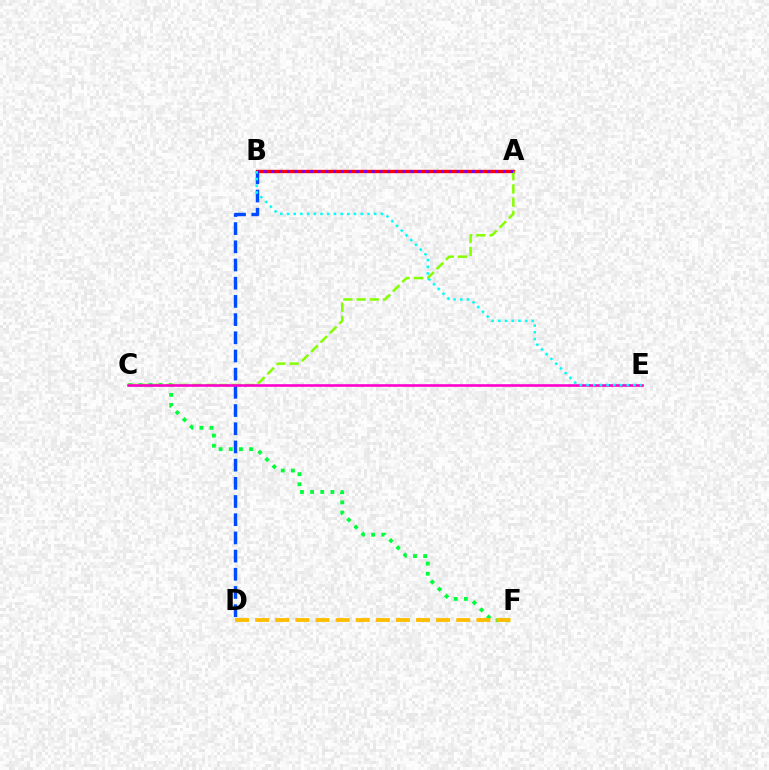{('C', 'F'): [{'color': '#00ff39', 'line_style': 'dotted', 'thickness': 2.76}], ('A', 'B'): [{'color': '#ff0000', 'line_style': 'solid', 'thickness': 2.43}, {'color': '#7200ff', 'line_style': 'dotted', 'thickness': 2.1}], ('A', 'C'): [{'color': '#84ff00', 'line_style': 'dashed', 'thickness': 1.8}], ('B', 'D'): [{'color': '#004bff', 'line_style': 'dashed', 'thickness': 2.47}], ('D', 'F'): [{'color': '#ffbd00', 'line_style': 'dashed', 'thickness': 2.73}], ('C', 'E'): [{'color': '#ff00cf', 'line_style': 'solid', 'thickness': 1.89}], ('B', 'E'): [{'color': '#00fff6', 'line_style': 'dotted', 'thickness': 1.82}]}